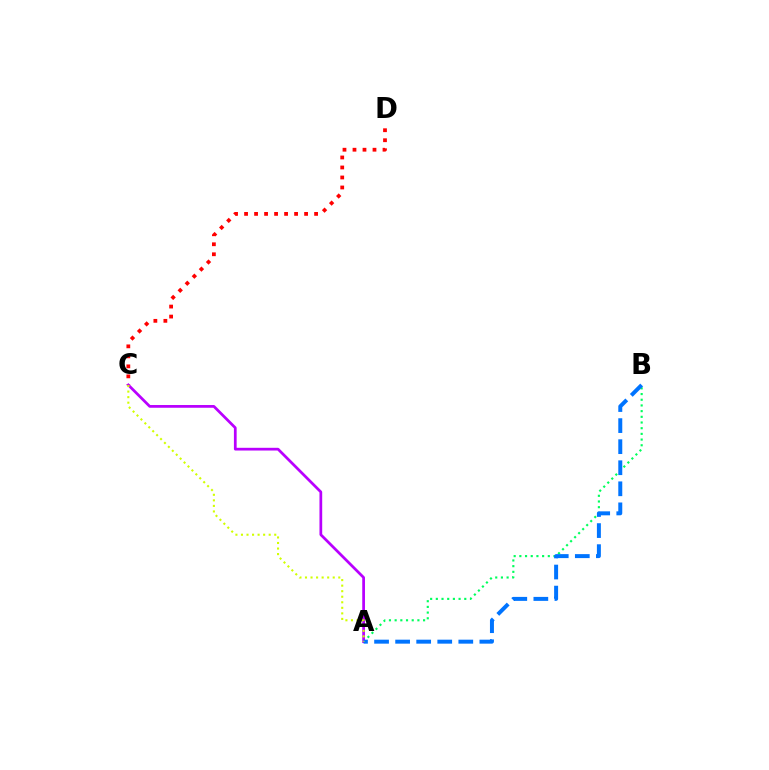{('C', 'D'): [{'color': '#ff0000', 'line_style': 'dotted', 'thickness': 2.72}], ('A', 'B'): [{'color': '#00ff5c', 'line_style': 'dotted', 'thickness': 1.55}, {'color': '#0074ff', 'line_style': 'dashed', 'thickness': 2.86}], ('A', 'C'): [{'color': '#b900ff', 'line_style': 'solid', 'thickness': 1.97}, {'color': '#d1ff00', 'line_style': 'dotted', 'thickness': 1.51}]}